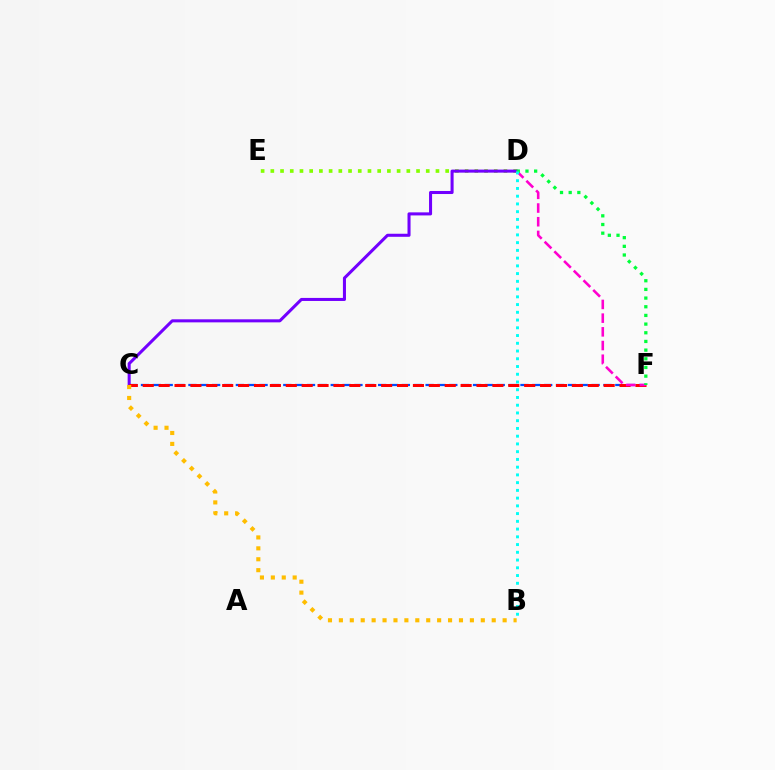{('D', 'E'): [{'color': '#84ff00', 'line_style': 'dotted', 'thickness': 2.64}], ('C', 'F'): [{'color': '#004bff', 'line_style': 'dashed', 'thickness': 1.61}, {'color': '#ff0000', 'line_style': 'dashed', 'thickness': 2.16}], ('C', 'D'): [{'color': '#7200ff', 'line_style': 'solid', 'thickness': 2.19}], ('D', 'F'): [{'color': '#ff00cf', 'line_style': 'dashed', 'thickness': 1.86}, {'color': '#00ff39', 'line_style': 'dotted', 'thickness': 2.36}], ('B', 'C'): [{'color': '#ffbd00', 'line_style': 'dotted', 'thickness': 2.97}], ('B', 'D'): [{'color': '#00fff6', 'line_style': 'dotted', 'thickness': 2.1}]}